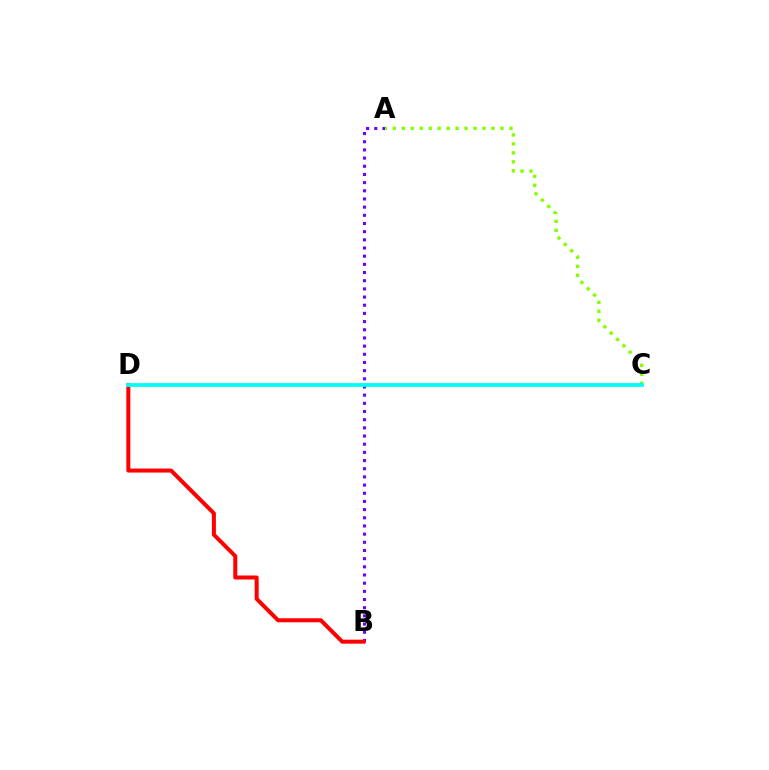{('A', 'B'): [{'color': '#7200ff', 'line_style': 'dotted', 'thickness': 2.22}], ('B', 'D'): [{'color': '#ff0000', 'line_style': 'solid', 'thickness': 2.88}], ('A', 'C'): [{'color': '#84ff00', 'line_style': 'dotted', 'thickness': 2.44}], ('C', 'D'): [{'color': '#00fff6', 'line_style': 'solid', 'thickness': 2.73}]}